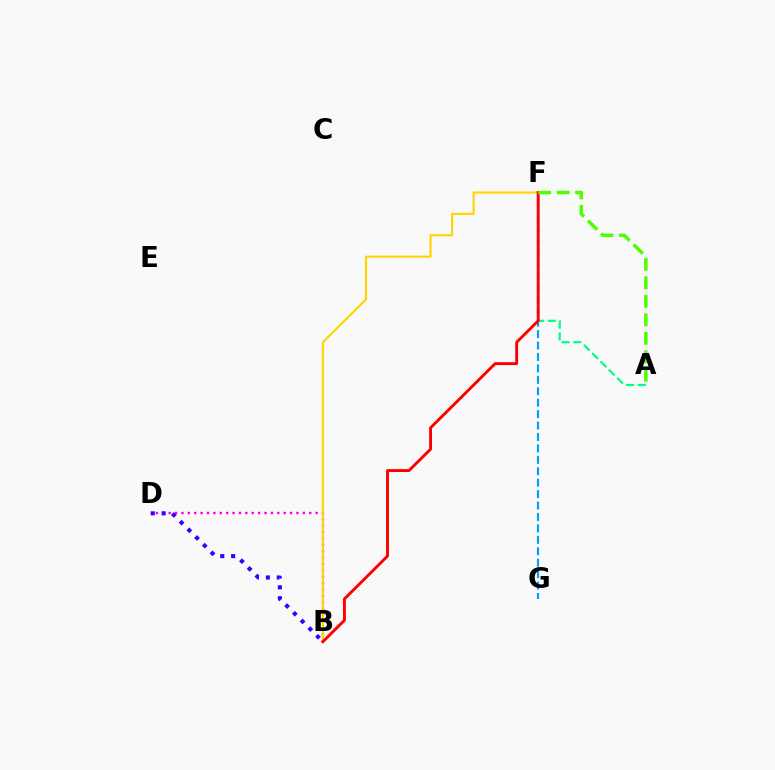{('B', 'D'): [{'color': '#ff00ed', 'line_style': 'dotted', 'thickness': 1.74}, {'color': '#3700ff', 'line_style': 'dotted', 'thickness': 2.96}], ('A', 'F'): [{'color': '#00ff86', 'line_style': 'dashed', 'thickness': 1.59}, {'color': '#4fff00', 'line_style': 'dashed', 'thickness': 2.51}], ('B', 'F'): [{'color': '#ffd500', 'line_style': 'solid', 'thickness': 1.53}, {'color': '#ff0000', 'line_style': 'solid', 'thickness': 2.09}], ('F', 'G'): [{'color': '#009eff', 'line_style': 'dashed', 'thickness': 1.55}]}